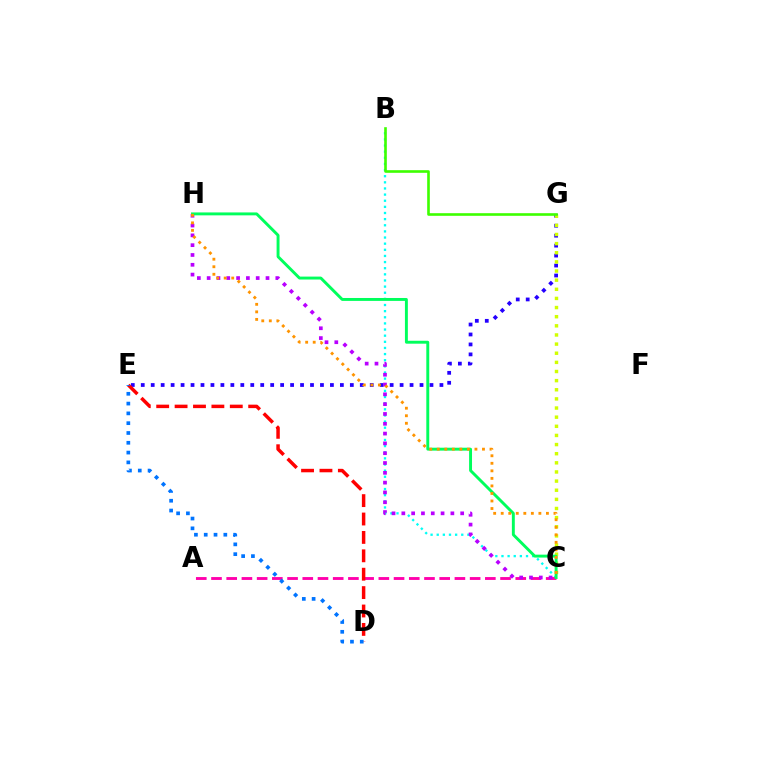{('B', 'C'): [{'color': '#00fff6', 'line_style': 'dotted', 'thickness': 1.67}], ('E', 'G'): [{'color': '#2500ff', 'line_style': 'dotted', 'thickness': 2.71}], ('C', 'G'): [{'color': '#d1ff00', 'line_style': 'dotted', 'thickness': 2.48}], ('A', 'C'): [{'color': '#ff00ac', 'line_style': 'dashed', 'thickness': 2.07}], ('C', 'H'): [{'color': '#b900ff', 'line_style': 'dotted', 'thickness': 2.67}, {'color': '#00ff5c', 'line_style': 'solid', 'thickness': 2.1}, {'color': '#ff9400', 'line_style': 'dotted', 'thickness': 2.05}], ('D', 'E'): [{'color': '#ff0000', 'line_style': 'dashed', 'thickness': 2.5}, {'color': '#0074ff', 'line_style': 'dotted', 'thickness': 2.66}], ('B', 'G'): [{'color': '#3dff00', 'line_style': 'solid', 'thickness': 1.89}]}